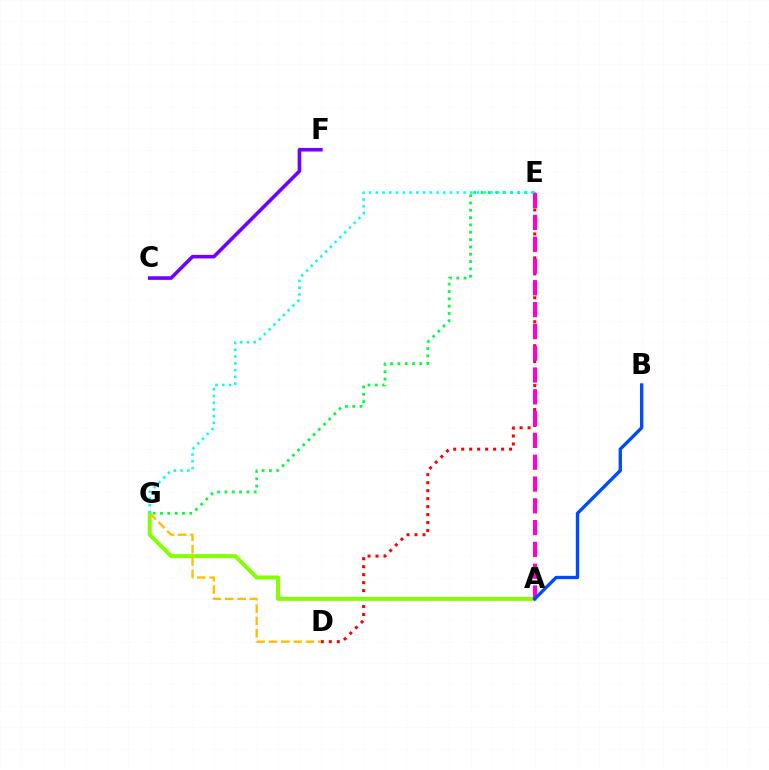{('D', 'E'): [{'color': '#ff0000', 'line_style': 'dotted', 'thickness': 2.17}], ('E', 'G'): [{'color': '#00ff39', 'line_style': 'dotted', 'thickness': 1.99}, {'color': '#00fff6', 'line_style': 'dotted', 'thickness': 1.83}], ('A', 'G'): [{'color': '#84ff00', 'line_style': 'solid', 'thickness': 2.87}], ('A', 'E'): [{'color': '#ff00cf', 'line_style': 'dashed', 'thickness': 2.96}], ('D', 'G'): [{'color': '#ffbd00', 'line_style': 'dashed', 'thickness': 1.68}], ('A', 'B'): [{'color': '#004bff', 'line_style': 'solid', 'thickness': 2.42}], ('C', 'F'): [{'color': '#7200ff', 'line_style': 'solid', 'thickness': 2.59}]}